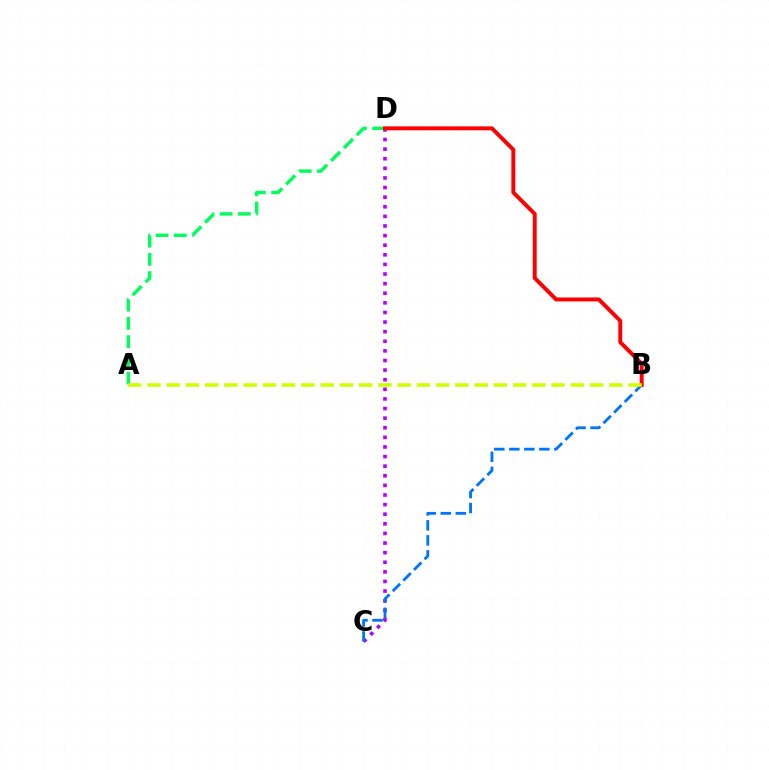{('C', 'D'): [{'color': '#b900ff', 'line_style': 'dotted', 'thickness': 2.61}], ('A', 'D'): [{'color': '#00ff5c', 'line_style': 'dashed', 'thickness': 2.48}], ('B', 'C'): [{'color': '#0074ff', 'line_style': 'dashed', 'thickness': 2.04}], ('B', 'D'): [{'color': '#ff0000', 'line_style': 'solid', 'thickness': 2.83}], ('A', 'B'): [{'color': '#d1ff00', 'line_style': 'dashed', 'thickness': 2.61}]}